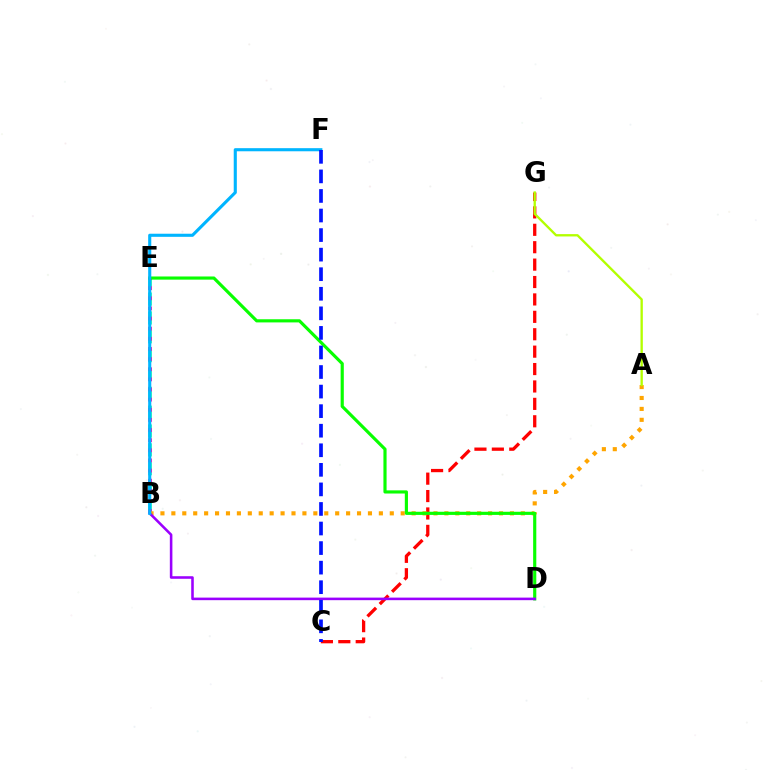{('C', 'G'): [{'color': '#ff0000', 'line_style': 'dashed', 'thickness': 2.36}], ('B', 'E'): [{'color': '#00ff9d', 'line_style': 'dashed', 'thickness': 2.56}, {'color': '#ff00bd', 'line_style': 'dotted', 'thickness': 2.75}], ('A', 'B'): [{'color': '#ffa500', 'line_style': 'dotted', 'thickness': 2.97}], ('D', 'E'): [{'color': '#08ff00', 'line_style': 'solid', 'thickness': 2.27}], ('B', 'D'): [{'color': '#9b00ff', 'line_style': 'solid', 'thickness': 1.85}], ('B', 'F'): [{'color': '#00b5ff', 'line_style': 'solid', 'thickness': 2.23}], ('A', 'G'): [{'color': '#b3ff00', 'line_style': 'solid', 'thickness': 1.68}], ('C', 'F'): [{'color': '#0010ff', 'line_style': 'dashed', 'thickness': 2.66}]}